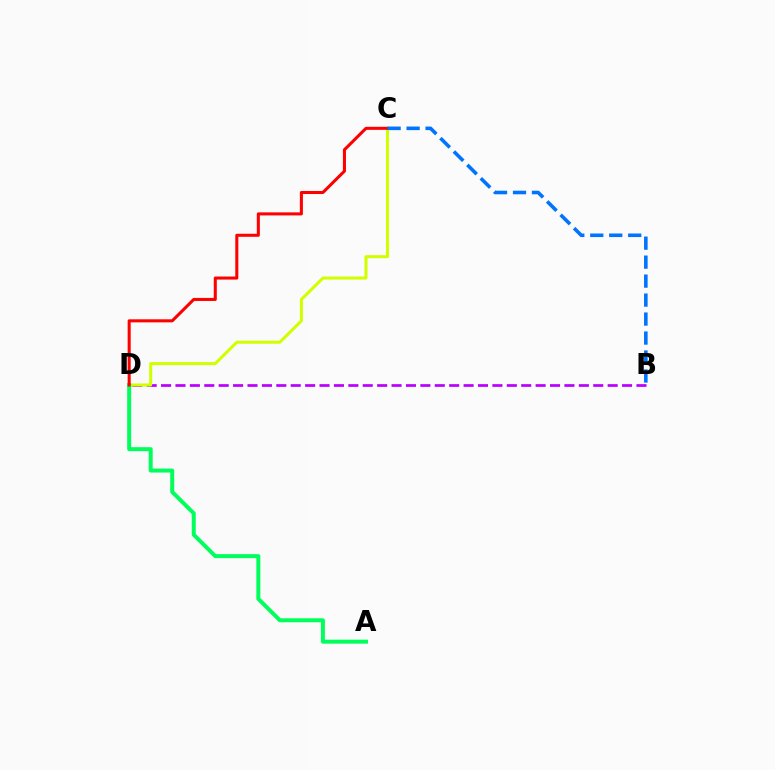{('B', 'D'): [{'color': '#b900ff', 'line_style': 'dashed', 'thickness': 1.96}], ('C', 'D'): [{'color': '#d1ff00', 'line_style': 'solid', 'thickness': 2.18}, {'color': '#ff0000', 'line_style': 'solid', 'thickness': 2.2}], ('A', 'D'): [{'color': '#00ff5c', 'line_style': 'solid', 'thickness': 2.86}], ('B', 'C'): [{'color': '#0074ff', 'line_style': 'dashed', 'thickness': 2.58}]}